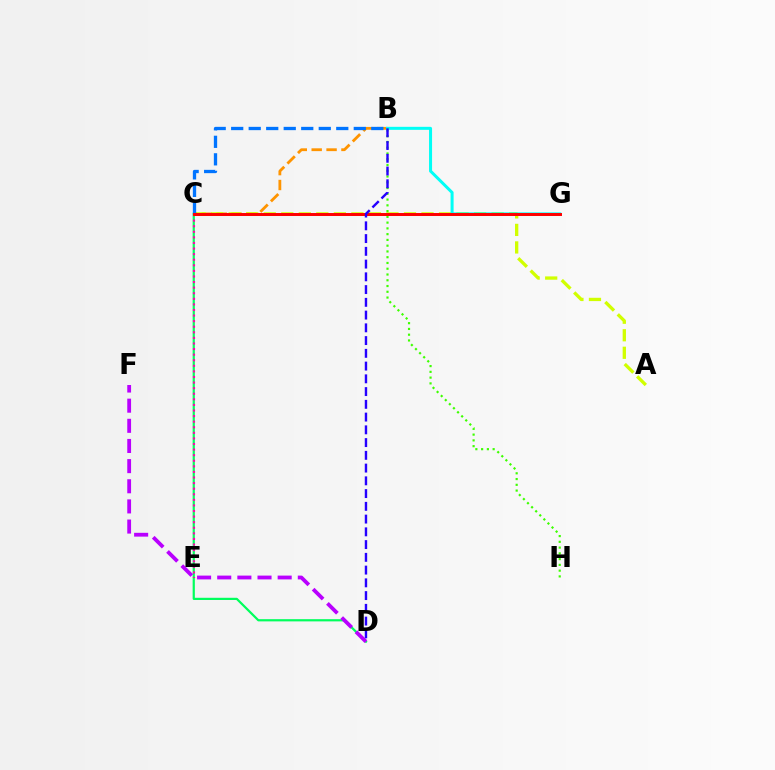{('B', 'C'): [{'color': '#ff9400', 'line_style': 'dashed', 'thickness': 2.02}, {'color': '#0074ff', 'line_style': 'dashed', 'thickness': 2.38}], ('A', 'C'): [{'color': '#d1ff00', 'line_style': 'dashed', 'thickness': 2.38}], ('B', 'H'): [{'color': '#3dff00', 'line_style': 'dotted', 'thickness': 1.57}], ('C', 'D'): [{'color': '#00ff5c', 'line_style': 'solid', 'thickness': 1.59}], ('D', 'F'): [{'color': '#b900ff', 'line_style': 'dashed', 'thickness': 2.74}], ('C', 'E'): [{'color': '#ff00ac', 'line_style': 'dotted', 'thickness': 1.52}], ('B', 'G'): [{'color': '#00fff6', 'line_style': 'solid', 'thickness': 2.17}], ('C', 'G'): [{'color': '#ff0000', 'line_style': 'solid', 'thickness': 2.13}], ('B', 'D'): [{'color': '#2500ff', 'line_style': 'dashed', 'thickness': 1.73}]}